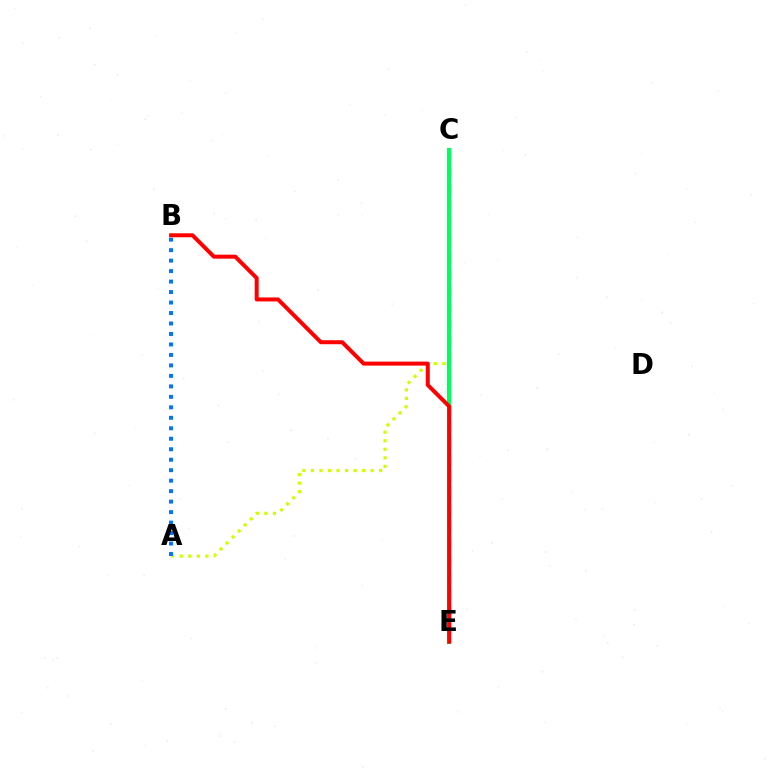{('C', 'E'): [{'color': '#b900ff', 'line_style': 'dashed', 'thickness': 2.29}, {'color': '#00ff5c', 'line_style': 'solid', 'thickness': 2.98}], ('A', 'C'): [{'color': '#d1ff00', 'line_style': 'dotted', 'thickness': 2.32}], ('A', 'B'): [{'color': '#0074ff', 'line_style': 'dotted', 'thickness': 2.85}], ('B', 'E'): [{'color': '#ff0000', 'line_style': 'solid', 'thickness': 2.87}]}